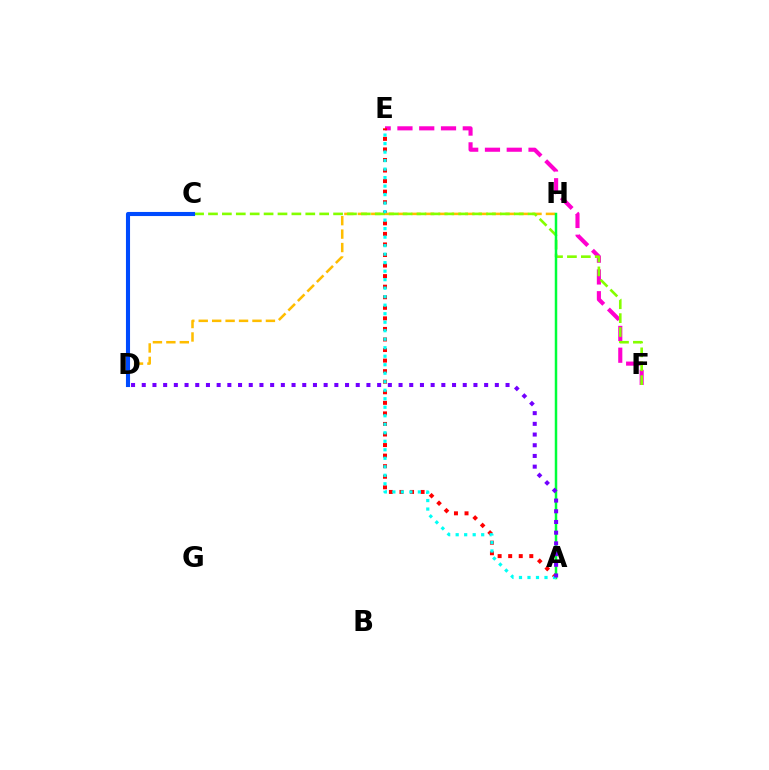{('E', 'F'): [{'color': '#ff00cf', 'line_style': 'dashed', 'thickness': 2.96}], ('A', 'E'): [{'color': '#ff0000', 'line_style': 'dotted', 'thickness': 2.87}, {'color': '#00fff6', 'line_style': 'dotted', 'thickness': 2.31}], ('D', 'H'): [{'color': '#ffbd00', 'line_style': 'dashed', 'thickness': 1.83}], ('C', 'F'): [{'color': '#84ff00', 'line_style': 'dashed', 'thickness': 1.89}], ('C', 'D'): [{'color': '#004bff', 'line_style': 'solid', 'thickness': 2.95}], ('A', 'H'): [{'color': '#00ff39', 'line_style': 'solid', 'thickness': 1.79}], ('A', 'D'): [{'color': '#7200ff', 'line_style': 'dotted', 'thickness': 2.91}]}